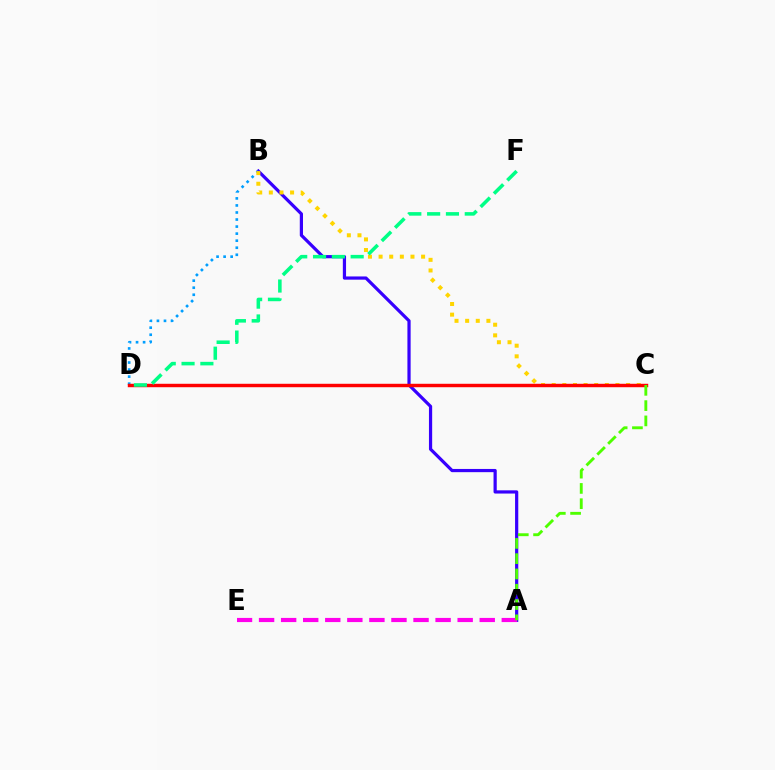{('A', 'B'): [{'color': '#3700ff', 'line_style': 'solid', 'thickness': 2.31}], ('B', 'D'): [{'color': '#009eff', 'line_style': 'dotted', 'thickness': 1.91}], ('B', 'C'): [{'color': '#ffd500', 'line_style': 'dotted', 'thickness': 2.89}], ('C', 'D'): [{'color': '#ff0000', 'line_style': 'solid', 'thickness': 2.47}], ('D', 'F'): [{'color': '#00ff86', 'line_style': 'dashed', 'thickness': 2.56}], ('A', 'E'): [{'color': '#ff00ed', 'line_style': 'dashed', 'thickness': 3.0}], ('A', 'C'): [{'color': '#4fff00', 'line_style': 'dashed', 'thickness': 2.08}]}